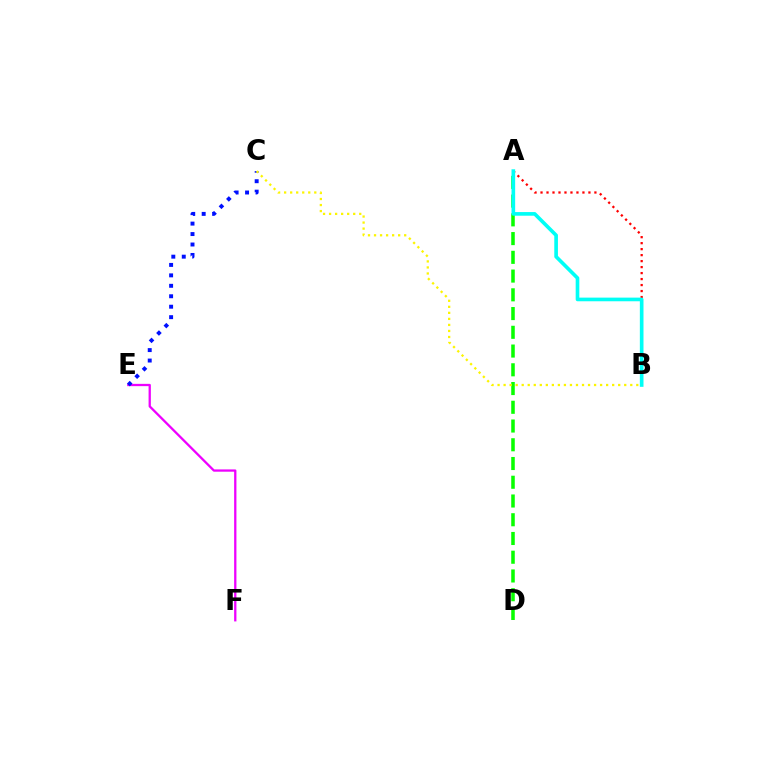{('E', 'F'): [{'color': '#ee00ff', 'line_style': 'solid', 'thickness': 1.65}], ('A', 'B'): [{'color': '#ff0000', 'line_style': 'dotted', 'thickness': 1.63}, {'color': '#00fff6', 'line_style': 'solid', 'thickness': 2.63}], ('C', 'E'): [{'color': '#0010ff', 'line_style': 'dotted', 'thickness': 2.84}], ('A', 'D'): [{'color': '#08ff00', 'line_style': 'dashed', 'thickness': 2.55}], ('B', 'C'): [{'color': '#fcf500', 'line_style': 'dotted', 'thickness': 1.64}]}